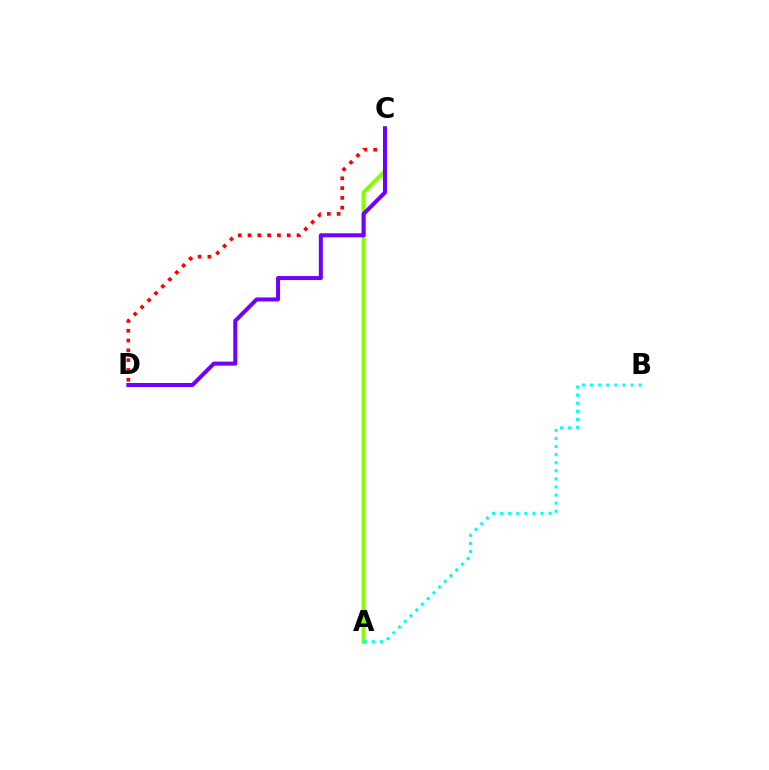{('A', 'C'): [{'color': '#84ff00', 'line_style': 'solid', 'thickness': 2.97}], ('C', 'D'): [{'color': '#ff0000', 'line_style': 'dotted', 'thickness': 2.66}, {'color': '#7200ff', 'line_style': 'solid', 'thickness': 2.9}], ('A', 'B'): [{'color': '#00fff6', 'line_style': 'dotted', 'thickness': 2.2}]}